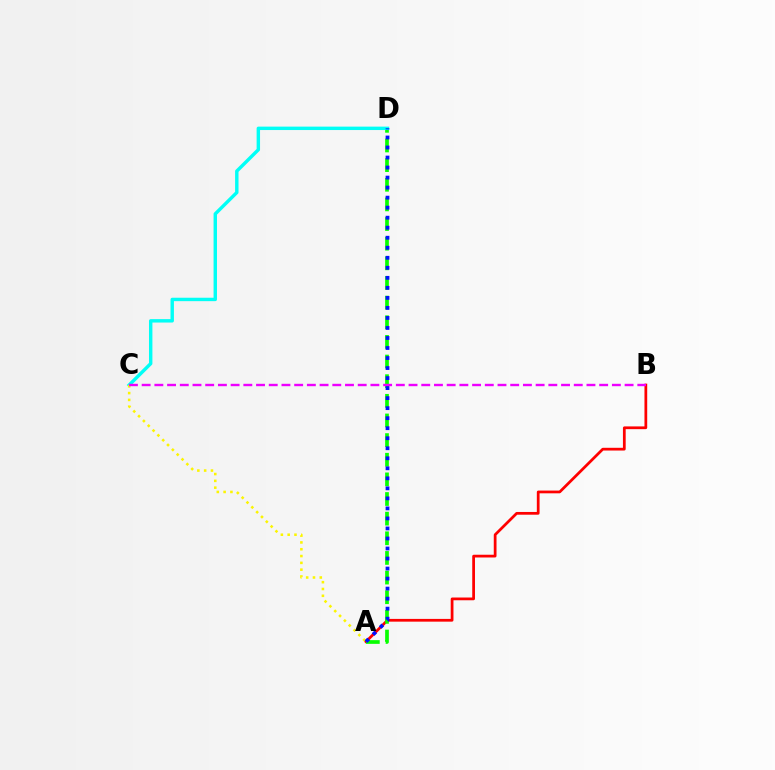{('A', 'B'): [{'color': '#ff0000', 'line_style': 'solid', 'thickness': 1.98}], ('A', 'D'): [{'color': '#08ff00', 'line_style': 'dashed', 'thickness': 2.67}, {'color': '#0010ff', 'line_style': 'dotted', 'thickness': 2.72}], ('C', 'D'): [{'color': '#00fff6', 'line_style': 'solid', 'thickness': 2.46}], ('A', 'C'): [{'color': '#fcf500', 'line_style': 'dotted', 'thickness': 1.85}], ('B', 'C'): [{'color': '#ee00ff', 'line_style': 'dashed', 'thickness': 1.73}]}